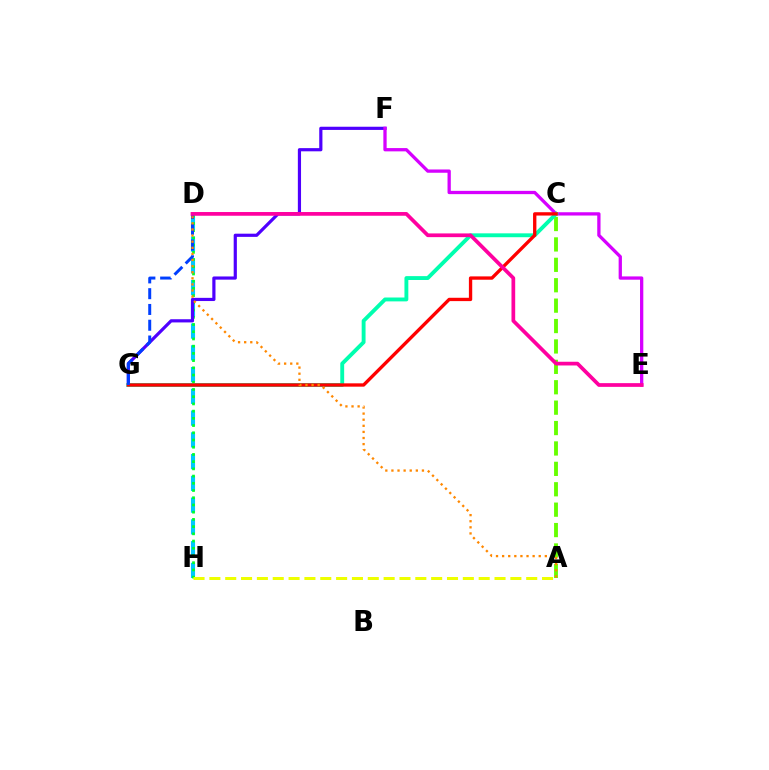{('D', 'H'): [{'color': '#00c7ff', 'line_style': 'dashed', 'thickness': 2.96}, {'color': '#00ff27', 'line_style': 'dotted', 'thickness': 1.96}], ('F', 'G'): [{'color': '#4f00ff', 'line_style': 'solid', 'thickness': 2.3}], ('A', 'C'): [{'color': '#66ff00', 'line_style': 'dashed', 'thickness': 2.77}], ('A', 'H'): [{'color': '#eeff00', 'line_style': 'dashed', 'thickness': 2.15}], ('E', 'F'): [{'color': '#d600ff', 'line_style': 'solid', 'thickness': 2.37}], ('C', 'G'): [{'color': '#00ffaf', 'line_style': 'solid', 'thickness': 2.79}, {'color': '#ff0000', 'line_style': 'solid', 'thickness': 2.4}], ('D', 'G'): [{'color': '#003fff', 'line_style': 'dashed', 'thickness': 2.14}], ('D', 'E'): [{'color': '#ff00a0', 'line_style': 'solid', 'thickness': 2.68}], ('A', 'D'): [{'color': '#ff8800', 'line_style': 'dotted', 'thickness': 1.66}]}